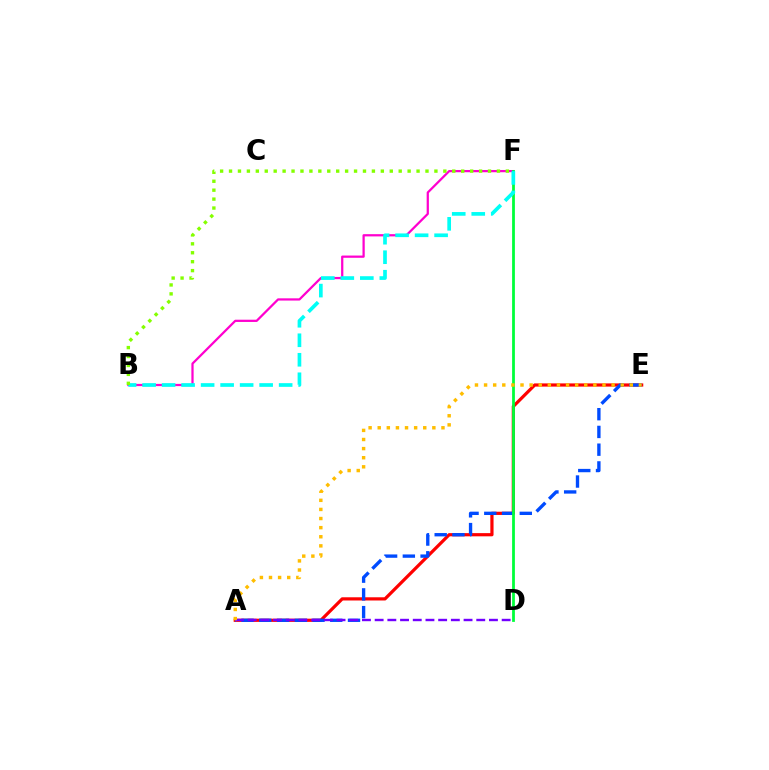{('A', 'E'): [{'color': '#ff0000', 'line_style': 'solid', 'thickness': 2.31}, {'color': '#004bff', 'line_style': 'dashed', 'thickness': 2.41}, {'color': '#ffbd00', 'line_style': 'dotted', 'thickness': 2.47}], ('B', 'F'): [{'color': '#ff00cf', 'line_style': 'solid', 'thickness': 1.62}, {'color': '#00fff6', 'line_style': 'dashed', 'thickness': 2.65}, {'color': '#84ff00', 'line_style': 'dotted', 'thickness': 2.43}], ('A', 'D'): [{'color': '#7200ff', 'line_style': 'dashed', 'thickness': 1.73}], ('D', 'F'): [{'color': '#00ff39', 'line_style': 'solid', 'thickness': 1.99}]}